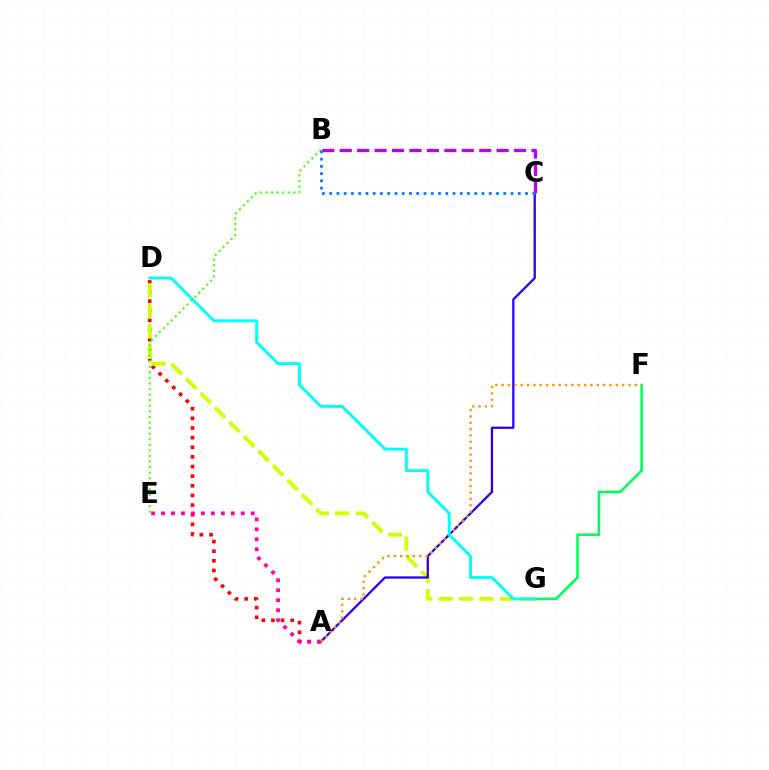{('F', 'G'): [{'color': '#00ff5c', 'line_style': 'solid', 'thickness': 1.88}], ('A', 'D'): [{'color': '#ff0000', 'line_style': 'dotted', 'thickness': 2.62}], ('D', 'G'): [{'color': '#d1ff00', 'line_style': 'dashed', 'thickness': 2.78}, {'color': '#00fff6', 'line_style': 'solid', 'thickness': 2.11}], ('A', 'C'): [{'color': '#2500ff', 'line_style': 'solid', 'thickness': 1.63}], ('B', 'E'): [{'color': '#3dff00', 'line_style': 'dotted', 'thickness': 1.51}], ('A', 'E'): [{'color': '#ff00ac', 'line_style': 'dotted', 'thickness': 2.71}], ('A', 'F'): [{'color': '#ff9400', 'line_style': 'dotted', 'thickness': 1.72}], ('B', 'C'): [{'color': '#b900ff', 'line_style': 'dashed', 'thickness': 2.37}, {'color': '#0074ff', 'line_style': 'dotted', 'thickness': 1.97}]}